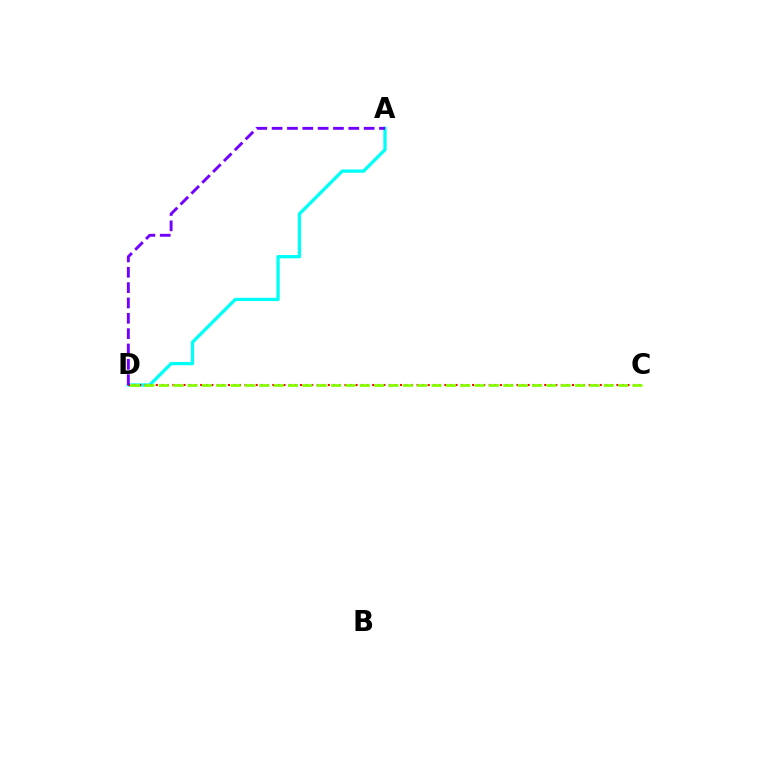{('A', 'D'): [{'color': '#00fff6', 'line_style': 'solid', 'thickness': 2.37}, {'color': '#7200ff', 'line_style': 'dashed', 'thickness': 2.08}], ('C', 'D'): [{'color': '#ff0000', 'line_style': 'dotted', 'thickness': 1.51}, {'color': '#84ff00', 'line_style': 'dashed', 'thickness': 1.95}]}